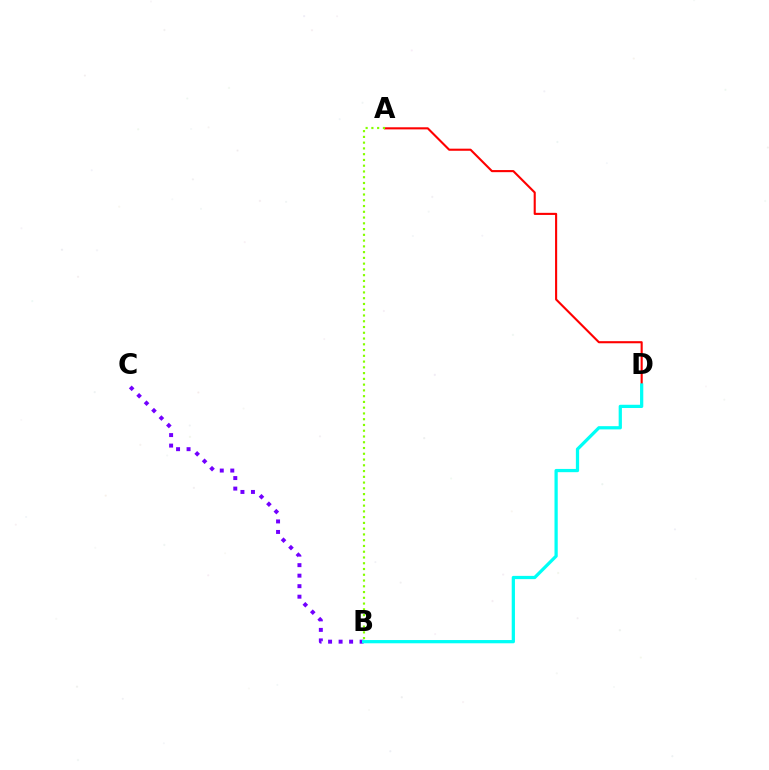{('B', 'C'): [{'color': '#7200ff', 'line_style': 'dotted', 'thickness': 2.86}], ('A', 'D'): [{'color': '#ff0000', 'line_style': 'solid', 'thickness': 1.52}], ('B', 'D'): [{'color': '#00fff6', 'line_style': 'solid', 'thickness': 2.34}], ('A', 'B'): [{'color': '#84ff00', 'line_style': 'dotted', 'thickness': 1.57}]}